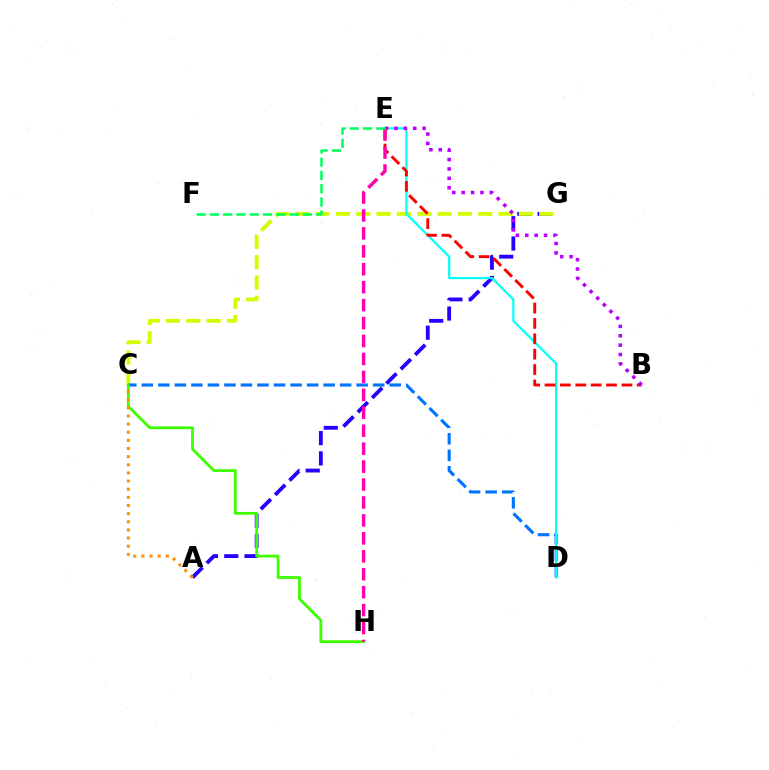{('A', 'G'): [{'color': '#2500ff', 'line_style': 'dashed', 'thickness': 2.75}], ('C', 'G'): [{'color': '#d1ff00', 'line_style': 'dashed', 'thickness': 2.76}], ('C', 'D'): [{'color': '#0074ff', 'line_style': 'dashed', 'thickness': 2.25}], ('D', 'E'): [{'color': '#00fff6', 'line_style': 'solid', 'thickness': 1.57}], ('B', 'E'): [{'color': '#ff0000', 'line_style': 'dashed', 'thickness': 2.09}, {'color': '#b900ff', 'line_style': 'dotted', 'thickness': 2.55}], ('C', 'H'): [{'color': '#3dff00', 'line_style': 'solid', 'thickness': 2.02}], ('A', 'C'): [{'color': '#ff9400', 'line_style': 'dotted', 'thickness': 2.21}], ('E', 'H'): [{'color': '#ff00ac', 'line_style': 'dashed', 'thickness': 2.44}], ('E', 'F'): [{'color': '#00ff5c', 'line_style': 'dashed', 'thickness': 1.8}]}